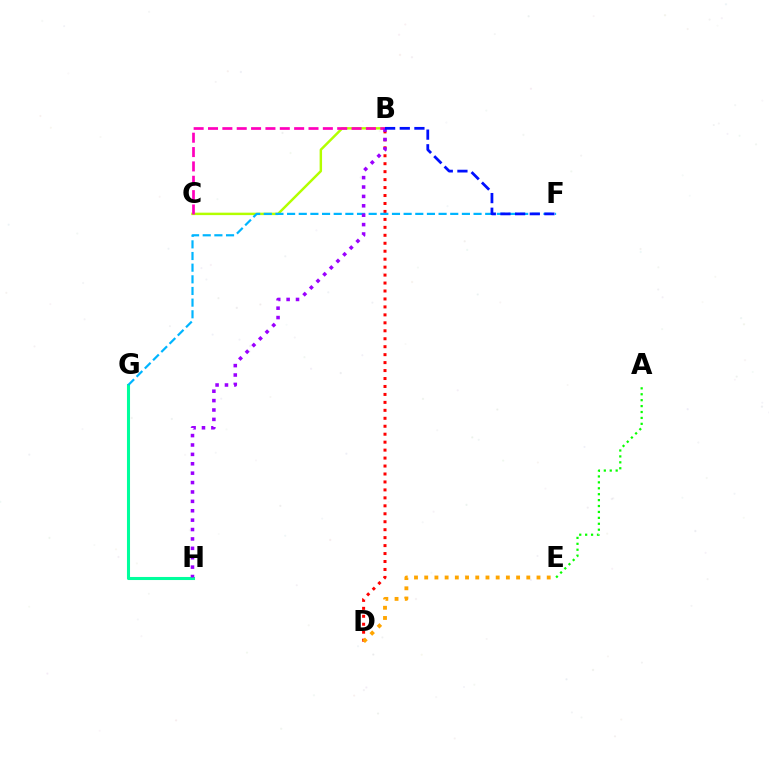{('B', 'D'): [{'color': '#ff0000', 'line_style': 'dotted', 'thickness': 2.16}], ('A', 'E'): [{'color': '#08ff00', 'line_style': 'dotted', 'thickness': 1.61}], ('D', 'E'): [{'color': '#ffa500', 'line_style': 'dotted', 'thickness': 2.77}], ('B', 'C'): [{'color': '#b3ff00', 'line_style': 'solid', 'thickness': 1.76}, {'color': '#ff00bd', 'line_style': 'dashed', 'thickness': 1.95}], ('G', 'H'): [{'color': '#00ff9d', 'line_style': 'solid', 'thickness': 2.21}], ('F', 'G'): [{'color': '#00b5ff', 'line_style': 'dashed', 'thickness': 1.58}], ('B', 'H'): [{'color': '#9b00ff', 'line_style': 'dotted', 'thickness': 2.55}], ('B', 'F'): [{'color': '#0010ff', 'line_style': 'dashed', 'thickness': 1.99}]}